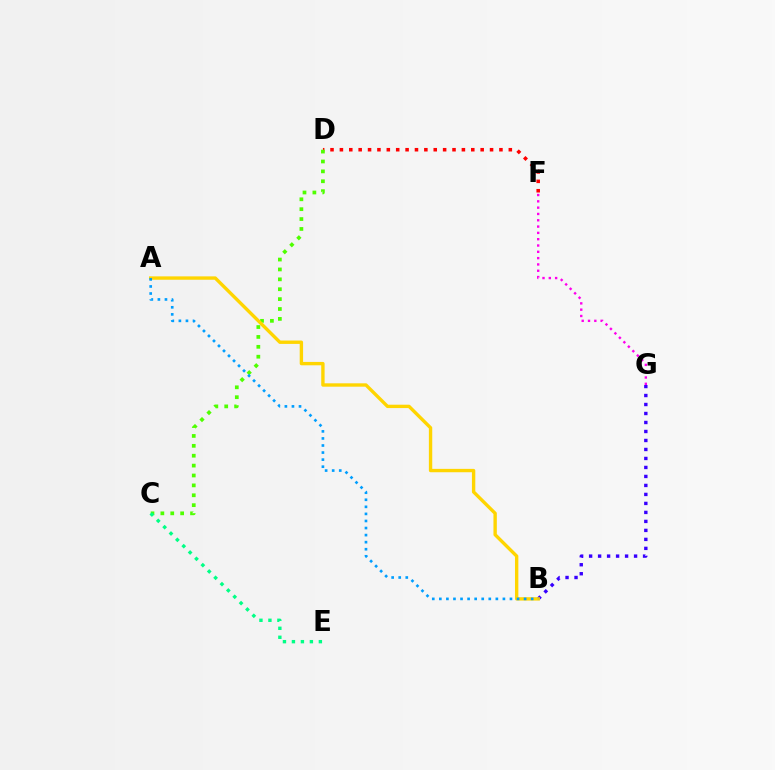{('F', 'G'): [{'color': '#ff00ed', 'line_style': 'dotted', 'thickness': 1.71}], ('B', 'G'): [{'color': '#3700ff', 'line_style': 'dotted', 'thickness': 2.44}], ('D', 'F'): [{'color': '#ff0000', 'line_style': 'dotted', 'thickness': 2.55}], ('C', 'D'): [{'color': '#4fff00', 'line_style': 'dotted', 'thickness': 2.69}], ('A', 'B'): [{'color': '#ffd500', 'line_style': 'solid', 'thickness': 2.43}, {'color': '#009eff', 'line_style': 'dotted', 'thickness': 1.92}], ('C', 'E'): [{'color': '#00ff86', 'line_style': 'dotted', 'thickness': 2.44}]}